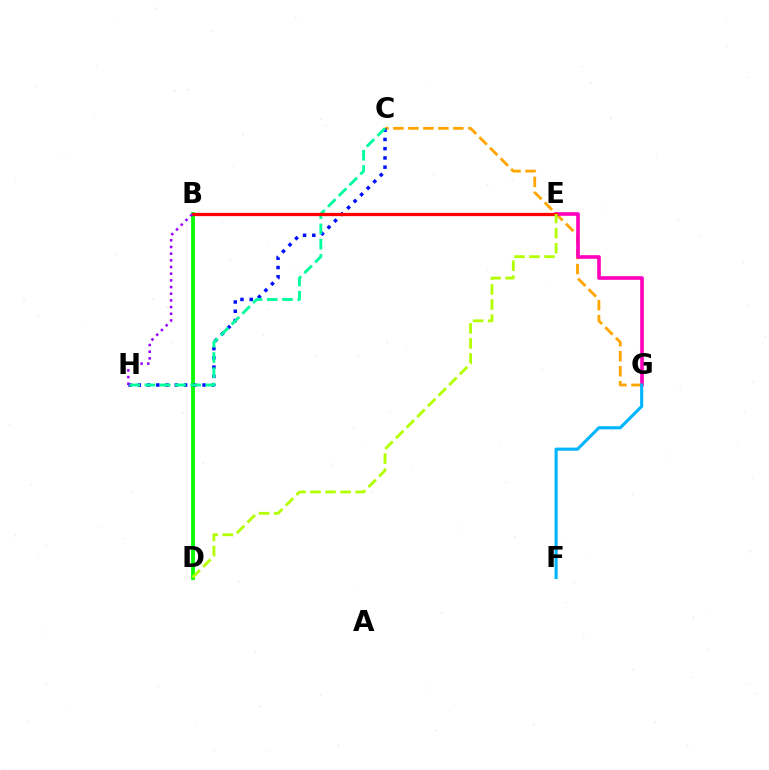{('B', 'D'): [{'color': '#08ff00', 'line_style': 'solid', 'thickness': 2.76}], ('C', 'G'): [{'color': '#ffa500', 'line_style': 'dashed', 'thickness': 2.04}], ('C', 'H'): [{'color': '#0010ff', 'line_style': 'dotted', 'thickness': 2.51}, {'color': '#00ff9d', 'line_style': 'dashed', 'thickness': 2.07}], ('E', 'G'): [{'color': '#ff00bd', 'line_style': 'solid', 'thickness': 2.62}], ('B', 'E'): [{'color': '#ff0000', 'line_style': 'solid', 'thickness': 2.36}], ('D', 'E'): [{'color': '#b3ff00', 'line_style': 'dashed', 'thickness': 2.05}], ('F', 'G'): [{'color': '#00b5ff', 'line_style': 'solid', 'thickness': 2.25}], ('B', 'H'): [{'color': '#9b00ff', 'line_style': 'dotted', 'thickness': 1.81}]}